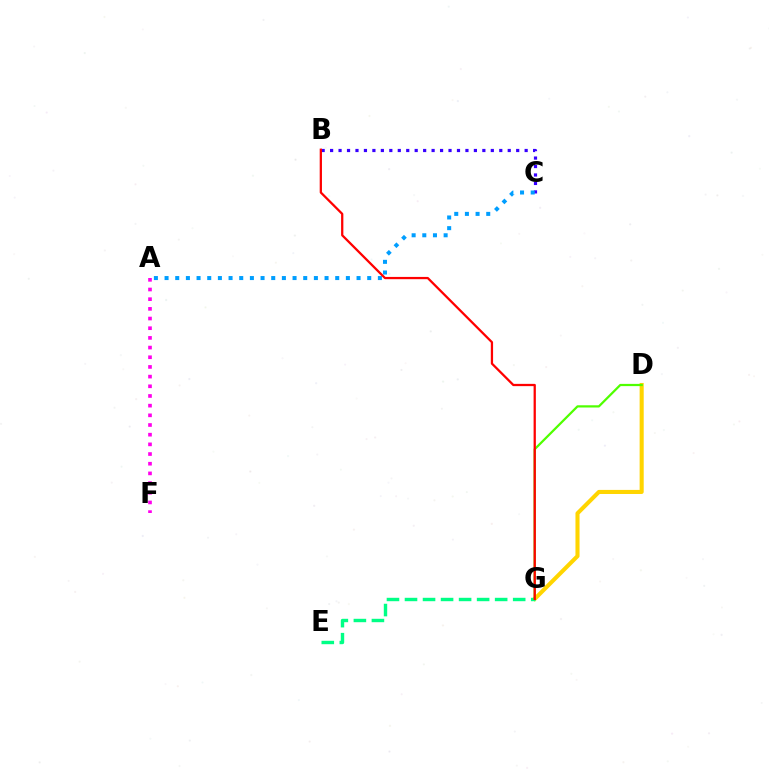{('A', 'F'): [{'color': '#ff00ed', 'line_style': 'dotted', 'thickness': 2.63}], ('B', 'C'): [{'color': '#3700ff', 'line_style': 'dotted', 'thickness': 2.3}], ('D', 'G'): [{'color': '#ffd500', 'line_style': 'solid', 'thickness': 2.94}, {'color': '#4fff00', 'line_style': 'solid', 'thickness': 1.61}], ('A', 'C'): [{'color': '#009eff', 'line_style': 'dotted', 'thickness': 2.9}], ('E', 'G'): [{'color': '#00ff86', 'line_style': 'dashed', 'thickness': 2.45}], ('B', 'G'): [{'color': '#ff0000', 'line_style': 'solid', 'thickness': 1.63}]}